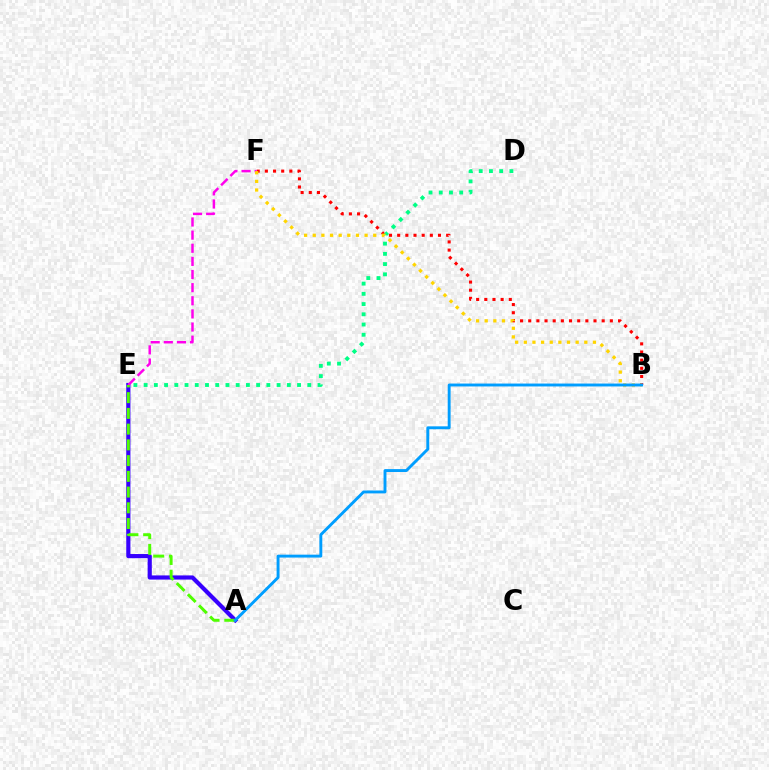{('A', 'E'): [{'color': '#3700ff', 'line_style': 'solid', 'thickness': 3.0}, {'color': '#4fff00', 'line_style': 'dashed', 'thickness': 2.14}], ('B', 'F'): [{'color': '#ff0000', 'line_style': 'dotted', 'thickness': 2.22}, {'color': '#ffd500', 'line_style': 'dotted', 'thickness': 2.35}], ('E', 'F'): [{'color': '#ff00ed', 'line_style': 'dashed', 'thickness': 1.78}], ('D', 'E'): [{'color': '#00ff86', 'line_style': 'dotted', 'thickness': 2.78}], ('A', 'B'): [{'color': '#009eff', 'line_style': 'solid', 'thickness': 2.09}]}